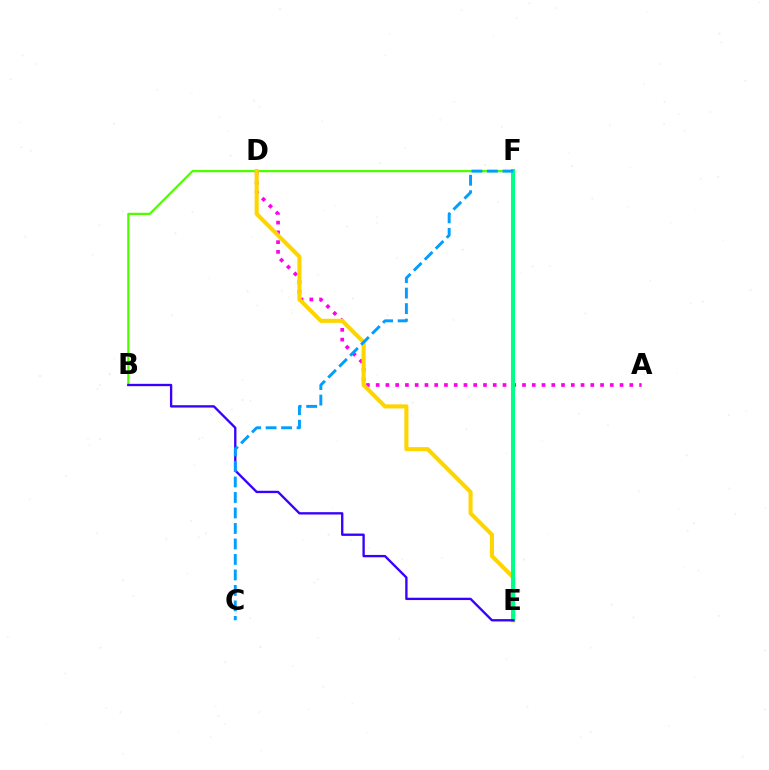{('B', 'F'): [{'color': '#4fff00', 'line_style': 'solid', 'thickness': 1.62}], ('E', 'F'): [{'color': '#ff0000', 'line_style': 'solid', 'thickness': 2.17}, {'color': '#00ff86', 'line_style': 'solid', 'thickness': 2.92}], ('A', 'D'): [{'color': '#ff00ed', 'line_style': 'dotted', 'thickness': 2.65}], ('D', 'E'): [{'color': '#ffd500', 'line_style': 'solid', 'thickness': 2.94}], ('B', 'E'): [{'color': '#3700ff', 'line_style': 'solid', 'thickness': 1.68}], ('C', 'F'): [{'color': '#009eff', 'line_style': 'dashed', 'thickness': 2.1}]}